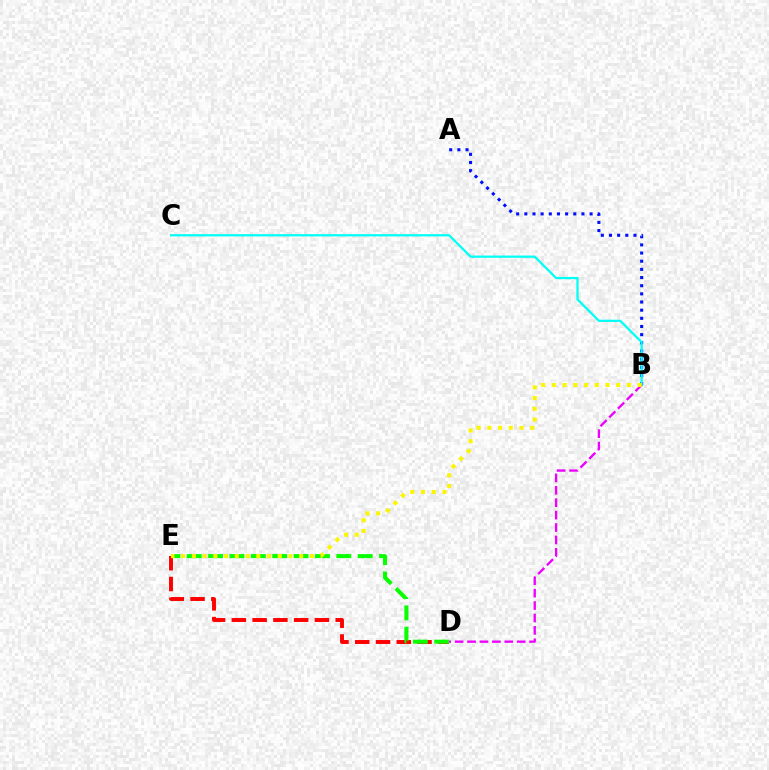{('D', 'E'): [{'color': '#ff0000', 'line_style': 'dashed', 'thickness': 2.82}, {'color': '#08ff00', 'line_style': 'dashed', 'thickness': 2.9}], ('A', 'B'): [{'color': '#0010ff', 'line_style': 'dotted', 'thickness': 2.22}], ('B', 'C'): [{'color': '#00fff6', 'line_style': 'solid', 'thickness': 1.61}], ('B', 'D'): [{'color': '#ee00ff', 'line_style': 'dashed', 'thickness': 1.69}], ('B', 'E'): [{'color': '#fcf500', 'line_style': 'dotted', 'thickness': 2.91}]}